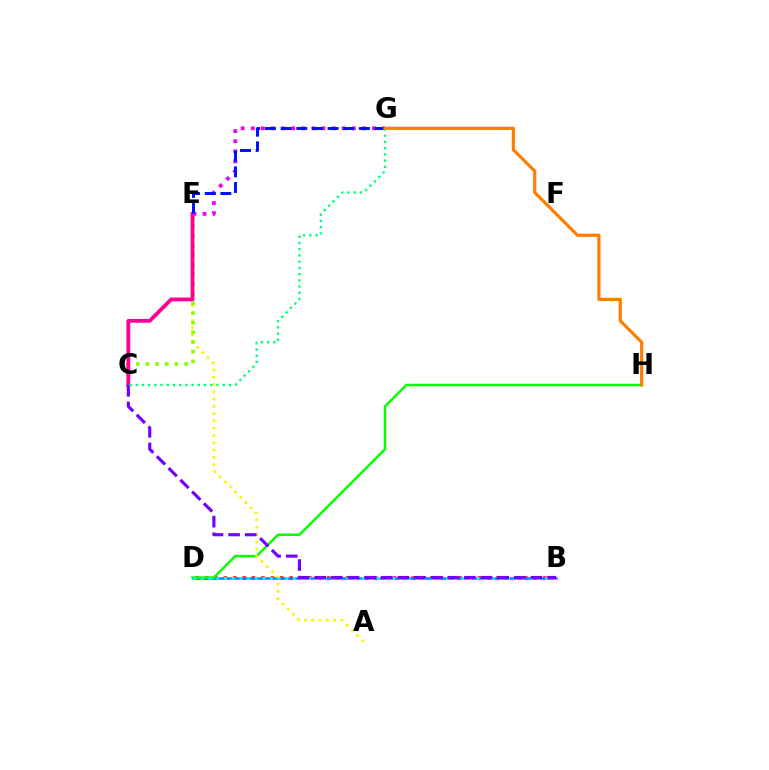{('B', 'D'): [{'color': '#ff0000', 'line_style': 'dotted', 'thickness': 2.55}, {'color': '#008cff', 'line_style': 'solid', 'thickness': 1.84}, {'color': '#00fff6', 'line_style': 'dotted', 'thickness': 2.08}], ('D', 'H'): [{'color': '#08ff00', 'line_style': 'solid', 'thickness': 1.79}], ('A', 'E'): [{'color': '#fcf500', 'line_style': 'dotted', 'thickness': 1.98}], ('C', 'E'): [{'color': '#84ff00', 'line_style': 'dotted', 'thickness': 2.62}, {'color': '#ff0094', 'line_style': 'solid', 'thickness': 2.75}], ('E', 'G'): [{'color': '#ee00ff', 'line_style': 'dotted', 'thickness': 2.75}, {'color': '#0010ff', 'line_style': 'dashed', 'thickness': 2.13}], ('B', 'C'): [{'color': '#7200ff', 'line_style': 'dashed', 'thickness': 2.26}], ('C', 'G'): [{'color': '#00ff74', 'line_style': 'dotted', 'thickness': 1.69}], ('G', 'H'): [{'color': '#ff7c00', 'line_style': 'solid', 'thickness': 2.29}]}